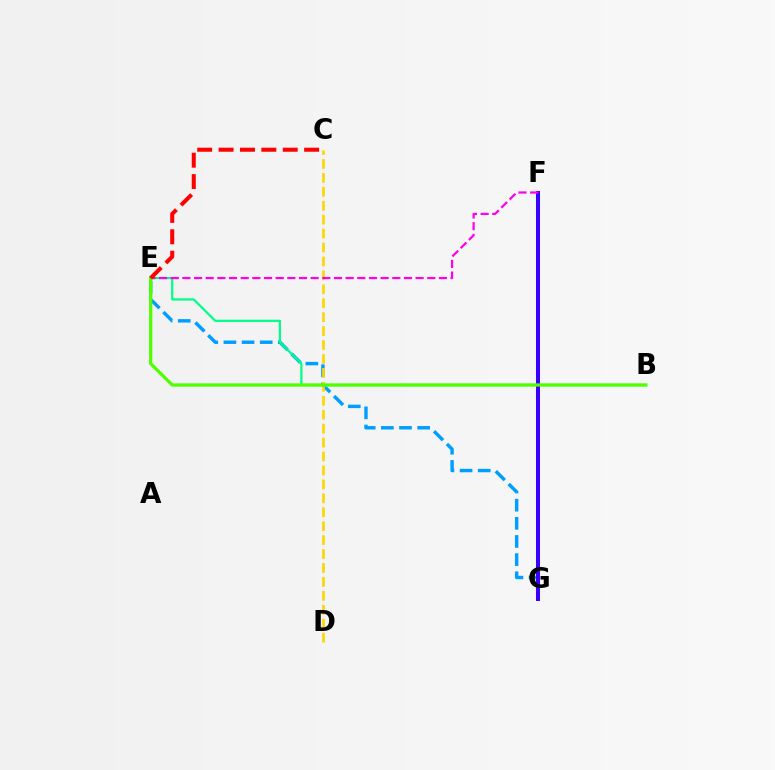{('E', 'G'): [{'color': '#009eff', 'line_style': 'dashed', 'thickness': 2.47}], ('C', 'D'): [{'color': '#ffd500', 'line_style': 'dashed', 'thickness': 1.89}], ('B', 'E'): [{'color': '#00ff86', 'line_style': 'solid', 'thickness': 1.61}, {'color': '#4fff00', 'line_style': 'solid', 'thickness': 2.35}], ('F', 'G'): [{'color': '#3700ff', 'line_style': 'solid', 'thickness': 2.9}], ('E', 'F'): [{'color': '#ff00ed', 'line_style': 'dashed', 'thickness': 1.58}], ('C', 'E'): [{'color': '#ff0000', 'line_style': 'dashed', 'thickness': 2.91}]}